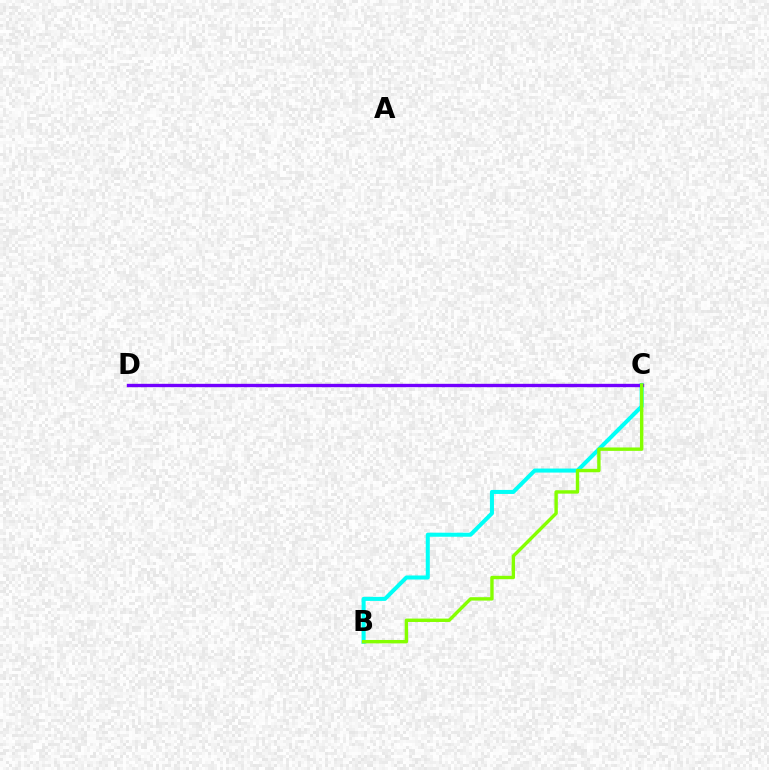{('C', 'D'): [{'color': '#ff0000', 'line_style': 'solid', 'thickness': 2.17}, {'color': '#7200ff', 'line_style': 'solid', 'thickness': 2.41}], ('B', 'C'): [{'color': '#00fff6', 'line_style': 'solid', 'thickness': 2.9}, {'color': '#84ff00', 'line_style': 'solid', 'thickness': 2.45}]}